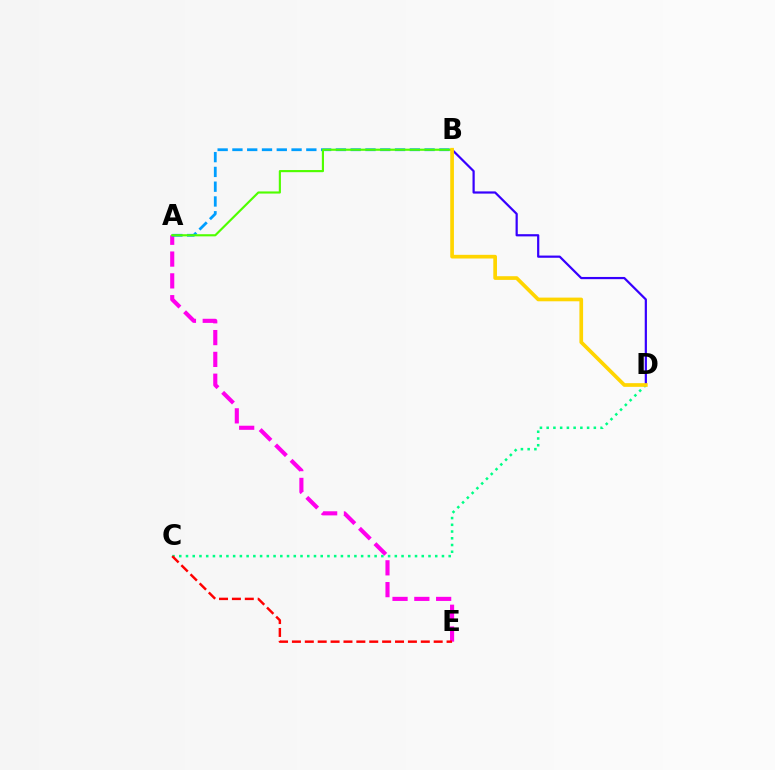{('A', 'E'): [{'color': '#ff00ed', 'line_style': 'dashed', 'thickness': 2.96}], ('A', 'B'): [{'color': '#009eff', 'line_style': 'dashed', 'thickness': 2.01}, {'color': '#4fff00', 'line_style': 'solid', 'thickness': 1.54}], ('C', 'D'): [{'color': '#00ff86', 'line_style': 'dotted', 'thickness': 1.83}], ('B', 'D'): [{'color': '#3700ff', 'line_style': 'solid', 'thickness': 1.59}, {'color': '#ffd500', 'line_style': 'solid', 'thickness': 2.65}], ('C', 'E'): [{'color': '#ff0000', 'line_style': 'dashed', 'thickness': 1.75}]}